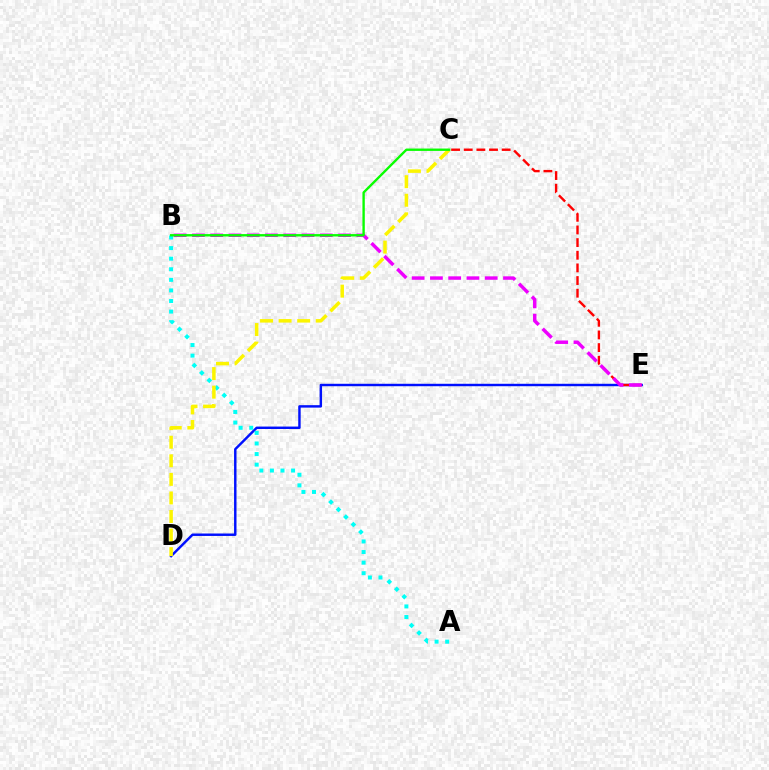{('D', 'E'): [{'color': '#0010ff', 'line_style': 'solid', 'thickness': 1.76}], ('C', 'E'): [{'color': '#ff0000', 'line_style': 'dashed', 'thickness': 1.72}], ('A', 'B'): [{'color': '#00fff6', 'line_style': 'dotted', 'thickness': 2.87}], ('B', 'E'): [{'color': '#ee00ff', 'line_style': 'dashed', 'thickness': 2.48}], ('C', 'D'): [{'color': '#fcf500', 'line_style': 'dashed', 'thickness': 2.52}], ('B', 'C'): [{'color': '#08ff00', 'line_style': 'solid', 'thickness': 1.71}]}